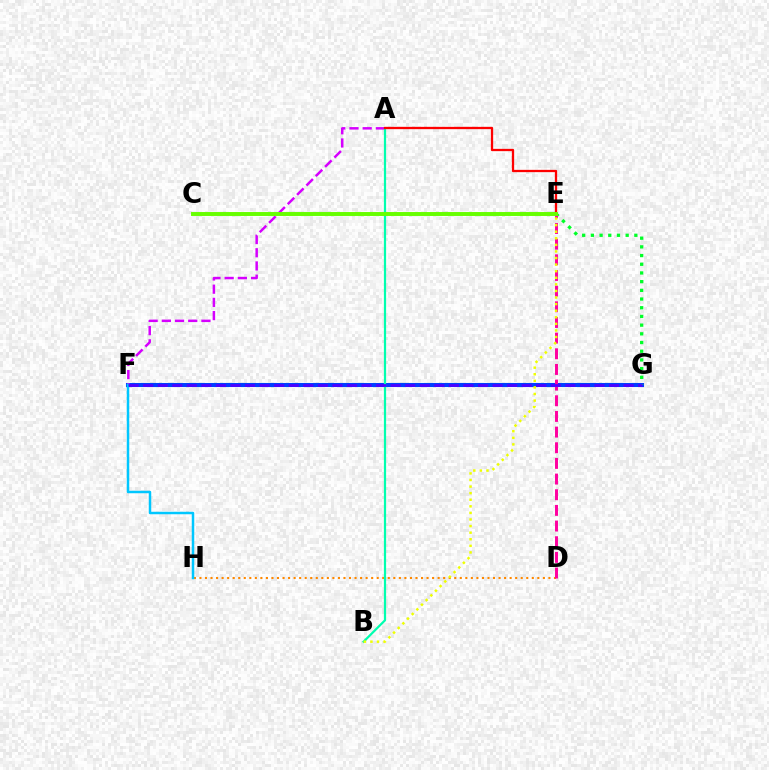{('F', 'G'): [{'color': '#003fff', 'line_style': 'solid', 'thickness': 2.93}, {'color': '#4f00ff', 'line_style': 'dashed', 'thickness': 1.98}], ('A', 'F'): [{'color': '#d600ff', 'line_style': 'dashed', 'thickness': 1.79}], ('D', 'H'): [{'color': '#ff8800', 'line_style': 'dotted', 'thickness': 1.5}], ('A', 'B'): [{'color': '#00ffaf', 'line_style': 'solid', 'thickness': 1.6}], ('E', 'G'): [{'color': '#00ff27', 'line_style': 'dotted', 'thickness': 2.36}], ('F', 'H'): [{'color': '#00c7ff', 'line_style': 'solid', 'thickness': 1.79}], ('D', 'E'): [{'color': '#ff00a0', 'line_style': 'dashed', 'thickness': 2.13}], ('A', 'E'): [{'color': '#ff0000', 'line_style': 'solid', 'thickness': 1.65}], ('B', 'E'): [{'color': '#eeff00', 'line_style': 'dotted', 'thickness': 1.79}], ('C', 'E'): [{'color': '#66ff00', 'line_style': 'solid', 'thickness': 2.83}]}